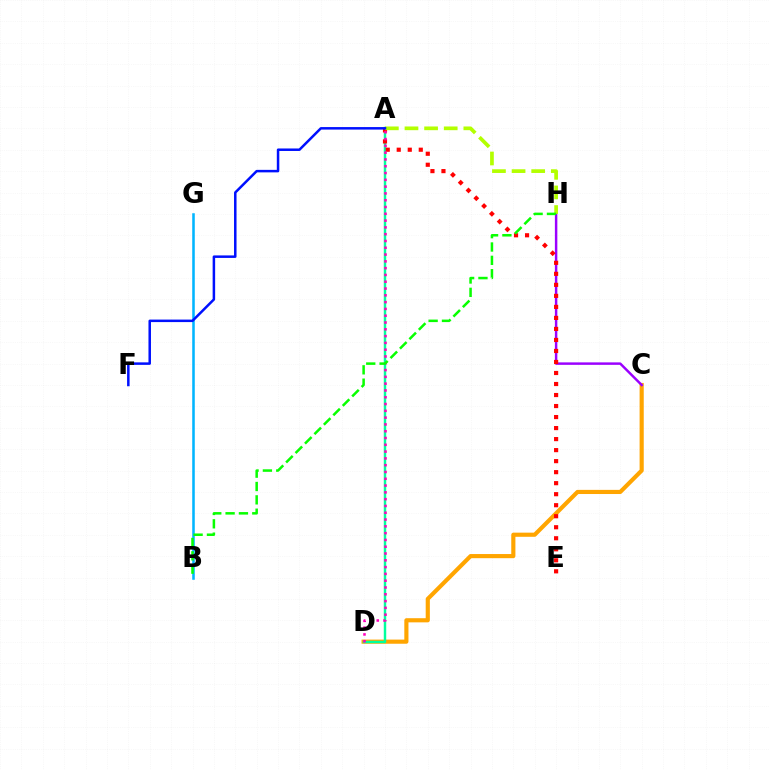{('B', 'G'): [{'color': '#00b5ff', 'line_style': 'solid', 'thickness': 1.84}], ('C', 'D'): [{'color': '#ffa500', 'line_style': 'solid', 'thickness': 2.99}], ('A', 'D'): [{'color': '#00ff9d', 'line_style': 'solid', 'thickness': 1.76}, {'color': '#ff00bd', 'line_style': 'dotted', 'thickness': 1.85}], ('C', 'H'): [{'color': '#9b00ff', 'line_style': 'solid', 'thickness': 1.78}], ('A', 'E'): [{'color': '#ff0000', 'line_style': 'dotted', 'thickness': 2.99}], ('A', 'H'): [{'color': '#b3ff00', 'line_style': 'dashed', 'thickness': 2.67}], ('A', 'F'): [{'color': '#0010ff', 'line_style': 'solid', 'thickness': 1.8}], ('B', 'H'): [{'color': '#08ff00', 'line_style': 'dashed', 'thickness': 1.81}]}